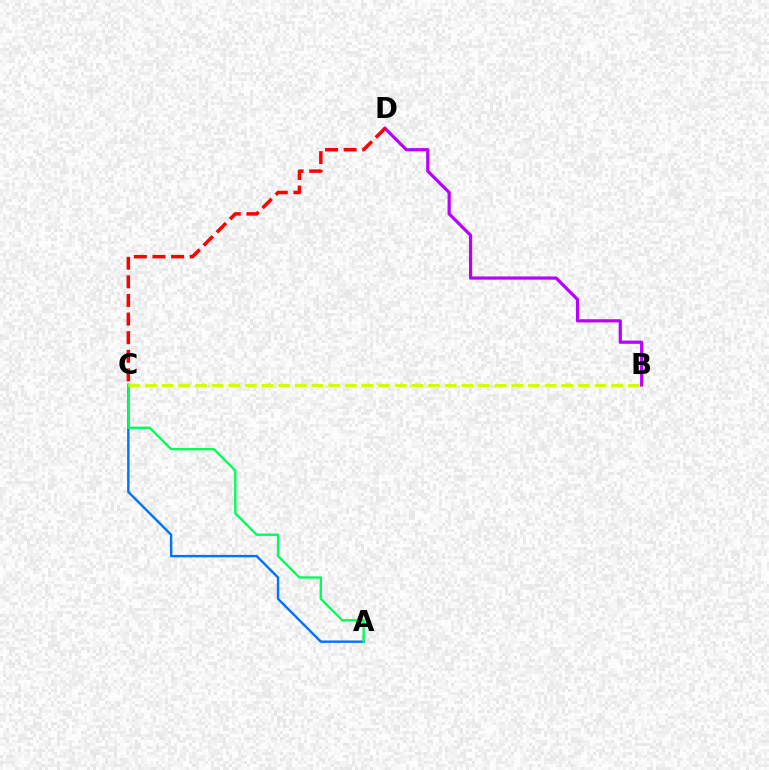{('B', 'D'): [{'color': '#b900ff', 'line_style': 'solid', 'thickness': 2.3}], ('A', 'C'): [{'color': '#0074ff', 'line_style': 'solid', 'thickness': 1.75}, {'color': '#00ff5c', 'line_style': 'solid', 'thickness': 1.7}], ('C', 'D'): [{'color': '#ff0000', 'line_style': 'dashed', 'thickness': 2.53}], ('B', 'C'): [{'color': '#d1ff00', 'line_style': 'dashed', 'thickness': 2.26}]}